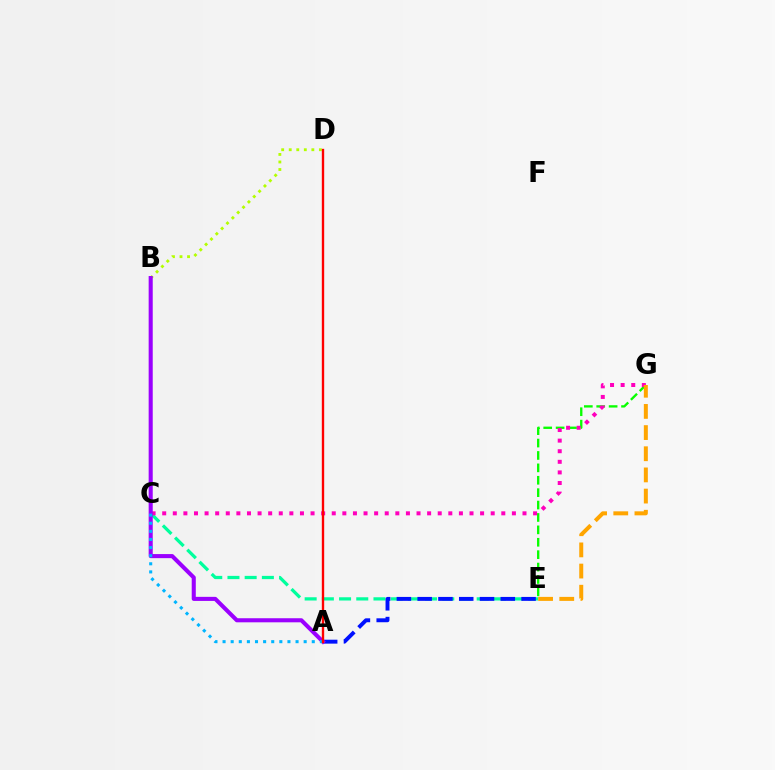{('C', 'E'): [{'color': '#00ff9d', 'line_style': 'dashed', 'thickness': 2.34}], ('B', 'D'): [{'color': '#b3ff00', 'line_style': 'dotted', 'thickness': 2.05}], ('A', 'E'): [{'color': '#0010ff', 'line_style': 'dashed', 'thickness': 2.82}], ('E', 'G'): [{'color': '#08ff00', 'line_style': 'dashed', 'thickness': 1.68}, {'color': '#ffa500', 'line_style': 'dashed', 'thickness': 2.88}], ('C', 'G'): [{'color': '#ff00bd', 'line_style': 'dotted', 'thickness': 2.88}], ('A', 'B'): [{'color': '#9b00ff', 'line_style': 'solid', 'thickness': 2.93}], ('A', 'C'): [{'color': '#00b5ff', 'line_style': 'dotted', 'thickness': 2.2}], ('A', 'D'): [{'color': '#ff0000', 'line_style': 'solid', 'thickness': 1.71}]}